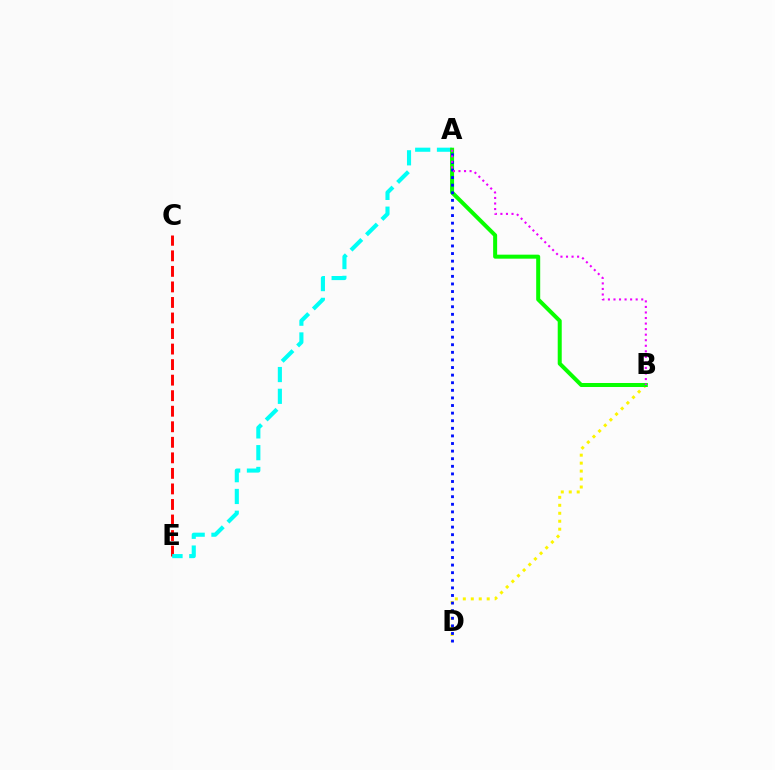{('B', 'D'): [{'color': '#fcf500', 'line_style': 'dotted', 'thickness': 2.16}], ('C', 'E'): [{'color': '#ff0000', 'line_style': 'dashed', 'thickness': 2.11}], ('A', 'E'): [{'color': '#00fff6', 'line_style': 'dashed', 'thickness': 2.96}], ('A', 'B'): [{'color': '#08ff00', 'line_style': 'solid', 'thickness': 2.88}, {'color': '#ee00ff', 'line_style': 'dotted', 'thickness': 1.51}], ('A', 'D'): [{'color': '#0010ff', 'line_style': 'dotted', 'thickness': 2.06}]}